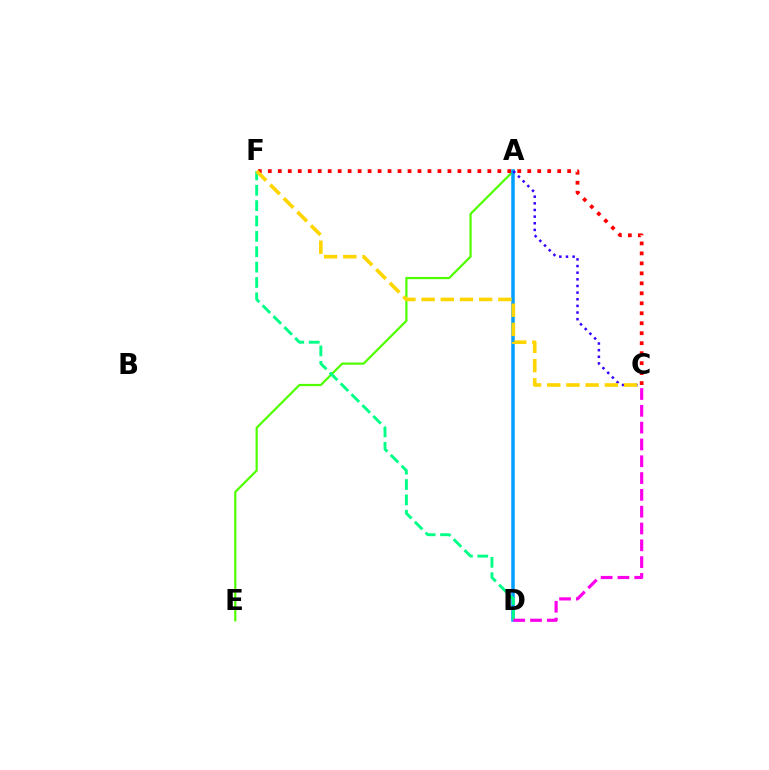{('A', 'E'): [{'color': '#4fff00', 'line_style': 'solid', 'thickness': 1.6}], ('C', 'F'): [{'color': '#ff0000', 'line_style': 'dotted', 'thickness': 2.71}, {'color': '#ffd500', 'line_style': 'dashed', 'thickness': 2.61}], ('A', 'D'): [{'color': '#009eff', 'line_style': 'solid', 'thickness': 2.53}], ('D', 'F'): [{'color': '#00ff86', 'line_style': 'dashed', 'thickness': 2.09}], ('A', 'C'): [{'color': '#3700ff', 'line_style': 'dotted', 'thickness': 1.8}], ('C', 'D'): [{'color': '#ff00ed', 'line_style': 'dashed', 'thickness': 2.28}]}